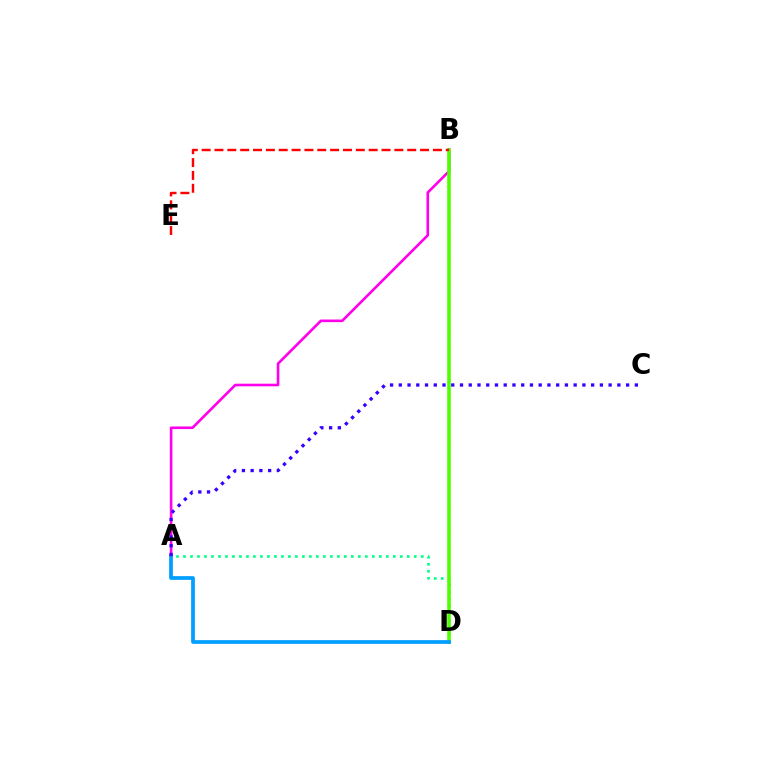{('A', 'B'): [{'color': '#ff00ed', 'line_style': 'solid', 'thickness': 1.88}], ('A', 'D'): [{'color': '#00ff86', 'line_style': 'dotted', 'thickness': 1.9}, {'color': '#009eff', 'line_style': 'solid', 'thickness': 2.68}], ('B', 'D'): [{'color': '#ffd500', 'line_style': 'dotted', 'thickness': 1.6}, {'color': '#4fff00', 'line_style': 'solid', 'thickness': 2.57}], ('B', 'E'): [{'color': '#ff0000', 'line_style': 'dashed', 'thickness': 1.75}], ('A', 'C'): [{'color': '#3700ff', 'line_style': 'dotted', 'thickness': 2.38}]}